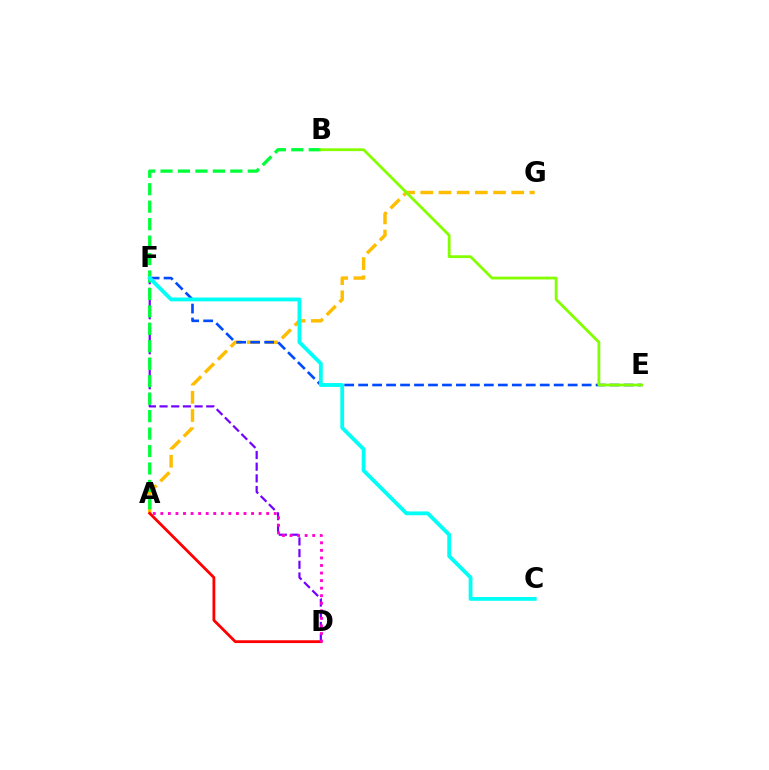{('A', 'G'): [{'color': '#ffbd00', 'line_style': 'dashed', 'thickness': 2.47}], ('E', 'F'): [{'color': '#004bff', 'line_style': 'dashed', 'thickness': 1.9}], ('D', 'F'): [{'color': '#7200ff', 'line_style': 'dashed', 'thickness': 1.59}], ('A', 'B'): [{'color': '#00ff39', 'line_style': 'dashed', 'thickness': 2.37}], ('A', 'D'): [{'color': '#ff0000', 'line_style': 'solid', 'thickness': 2.03}, {'color': '#ff00cf', 'line_style': 'dotted', 'thickness': 2.05}], ('B', 'E'): [{'color': '#84ff00', 'line_style': 'solid', 'thickness': 2.01}], ('C', 'F'): [{'color': '#00fff6', 'line_style': 'solid', 'thickness': 2.74}]}